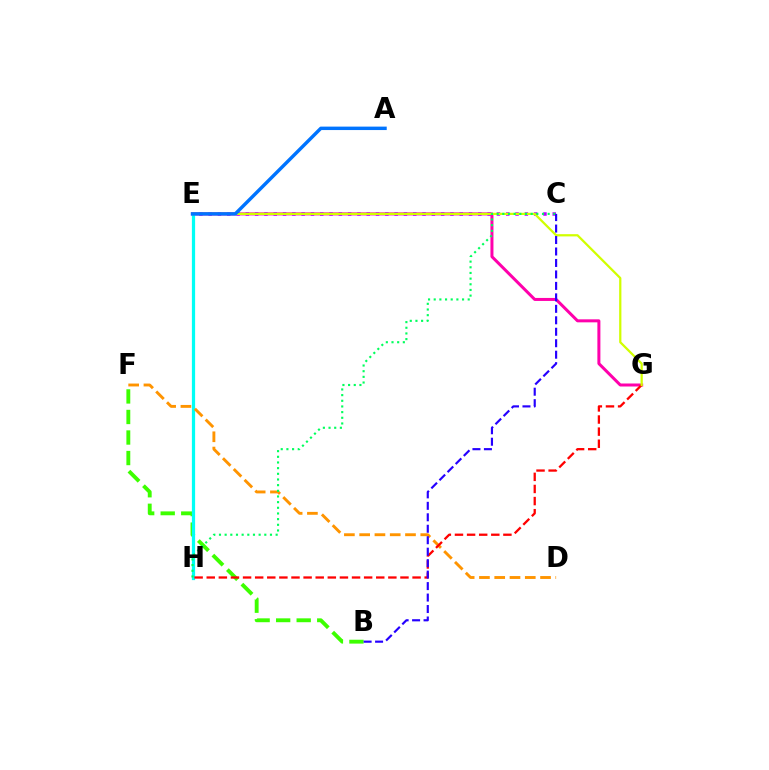{('B', 'F'): [{'color': '#3dff00', 'line_style': 'dashed', 'thickness': 2.79}], ('E', 'G'): [{'color': '#ff00ac', 'line_style': 'solid', 'thickness': 2.17}, {'color': '#d1ff00', 'line_style': 'solid', 'thickness': 1.61}], ('E', 'H'): [{'color': '#00fff6', 'line_style': 'solid', 'thickness': 2.32}], ('D', 'F'): [{'color': '#ff9400', 'line_style': 'dashed', 'thickness': 2.08}], ('G', 'H'): [{'color': '#ff0000', 'line_style': 'dashed', 'thickness': 1.64}], ('C', 'E'): [{'color': '#b900ff', 'line_style': 'dotted', 'thickness': 2.53}], ('A', 'E'): [{'color': '#0074ff', 'line_style': 'solid', 'thickness': 2.48}], ('C', 'H'): [{'color': '#00ff5c', 'line_style': 'dotted', 'thickness': 1.54}], ('B', 'C'): [{'color': '#2500ff', 'line_style': 'dashed', 'thickness': 1.56}]}